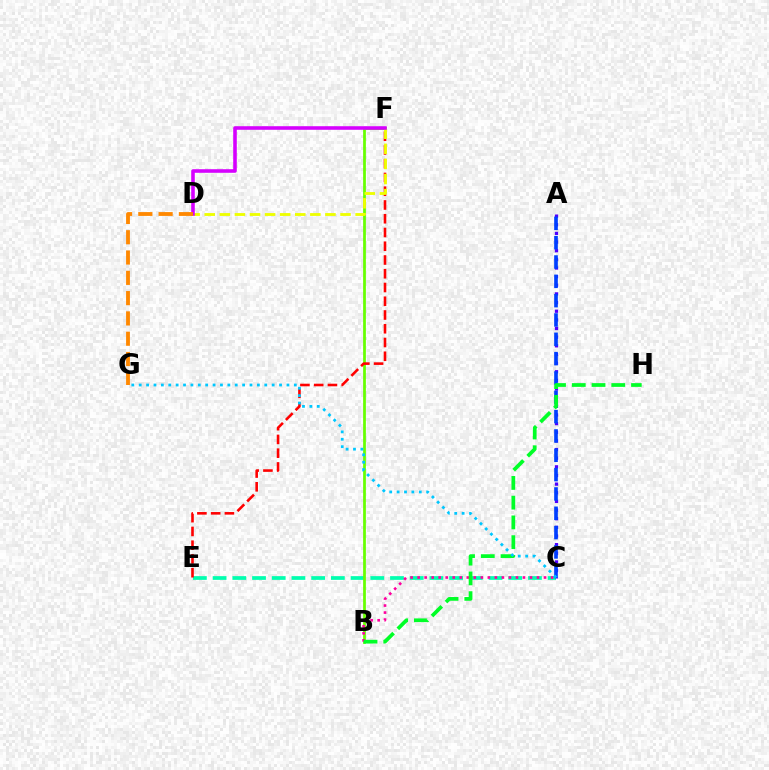{('C', 'E'): [{'color': '#00ffaf', 'line_style': 'dashed', 'thickness': 2.68}], ('B', 'F'): [{'color': '#66ff00', 'line_style': 'solid', 'thickness': 1.98}], ('E', 'F'): [{'color': '#ff0000', 'line_style': 'dashed', 'thickness': 1.87}], ('A', 'C'): [{'color': '#4f00ff', 'line_style': 'dotted', 'thickness': 2.35}, {'color': '#003fff', 'line_style': 'dashed', 'thickness': 2.63}], ('B', 'C'): [{'color': '#ff00a0', 'line_style': 'dotted', 'thickness': 1.91}], ('D', 'F'): [{'color': '#eeff00', 'line_style': 'dashed', 'thickness': 2.05}, {'color': '#d600ff', 'line_style': 'solid', 'thickness': 2.58}], ('B', 'H'): [{'color': '#00ff27', 'line_style': 'dashed', 'thickness': 2.68}], ('C', 'G'): [{'color': '#00c7ff', 'line_style': 'dotted', 'thickness': 2.01}], ('D', 'G'): [{'color': '#ff8800', 'line_style': 'dashed', 'thickness': 2.76}]}